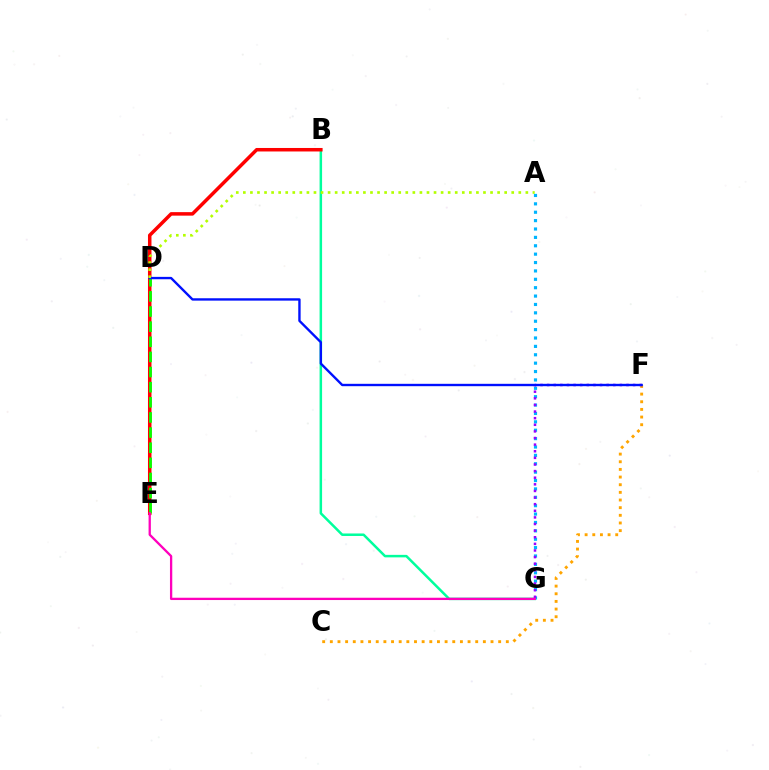{('A', 'G'): [{'color': '#00b5ff', 'line_style': 'dotted', 'thickness': 2.28}], ('C', 'F'): [{'color': '#ffa500', 'line_style': 'dotted', 'thickness': 2.08}], ('B', 'G'): [{'color': '#00ff9d', 'line_style': 'solid', 'thickness': 1.81}], ('B', 'E'): [{'color': '#ff0000', 'line_style': 'solid', 'thickness': 2.52}], ('D', 'E'): [{'color': '#08ff00', 'line_style': 'dashed', 'thickness': 2.06}], ('F', 'G'): [{'color': '#9b00ff', 'line_style': 'dotted', 'thickness': 1.8}], ('D', 'F'): [{'color': '#0010ff', 'line_style': 'solid', 'thickness': 1.71}], ('A', 'D'): [{'color': '#b3ff00', 'line_style': 'dotted', 'thickness': 1.92}], ('E', 'G'): [{'color': '#ff00bd', 'line_style': 'solid', 'thickness': 1.66}]}